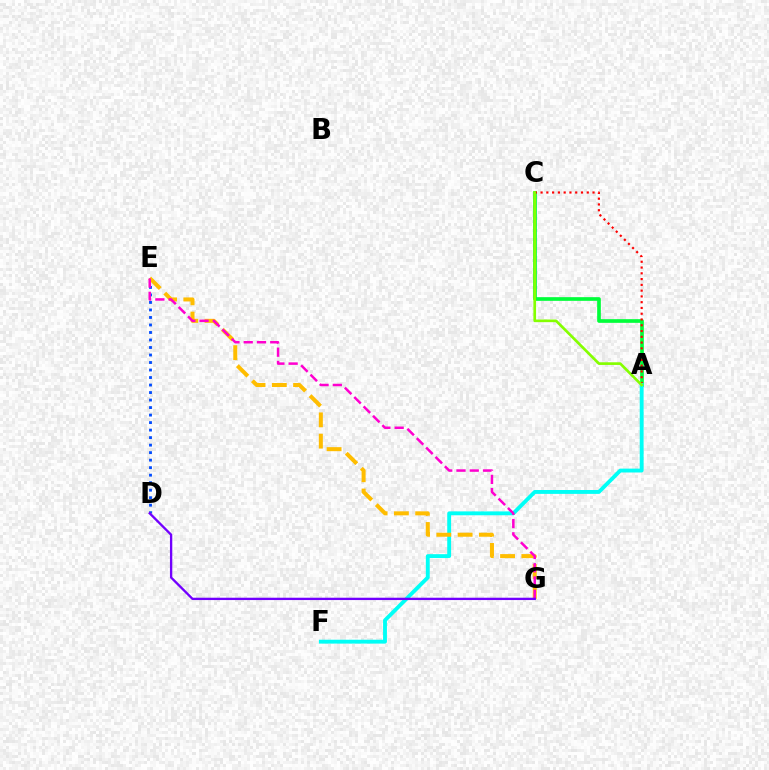{('A', 'C'): [{'color': '#00ff39', 'line_style': 'solid', 'thickness': 2.64}, {'color': '#ff0000', 'line_style': 'dotted', 'thickness': 1.57}, {'color': '#84ff00', 'line_style': 'solid', 'thickness': 1.92}], ('D', 'E'): [{'color': '#004bff', 'line_style': 'dotted', 'thickness': 2.04}], ('A', 'F'): [{'color': '#00fff6', 'line_style': 'solid', 'thickness': 2.79}], ('E', 'G'): [{'color': '#ffbd00', 'line_style': 'dashed', 'thickness': 2.89}, {'color': '#ff00cf', 'line_style': 'dashed', 'thickness': 1.8}], ('D', 'G'): [{'color': '#7200ff', 'line_style': 'solid', 'thickness': 1.68}]}